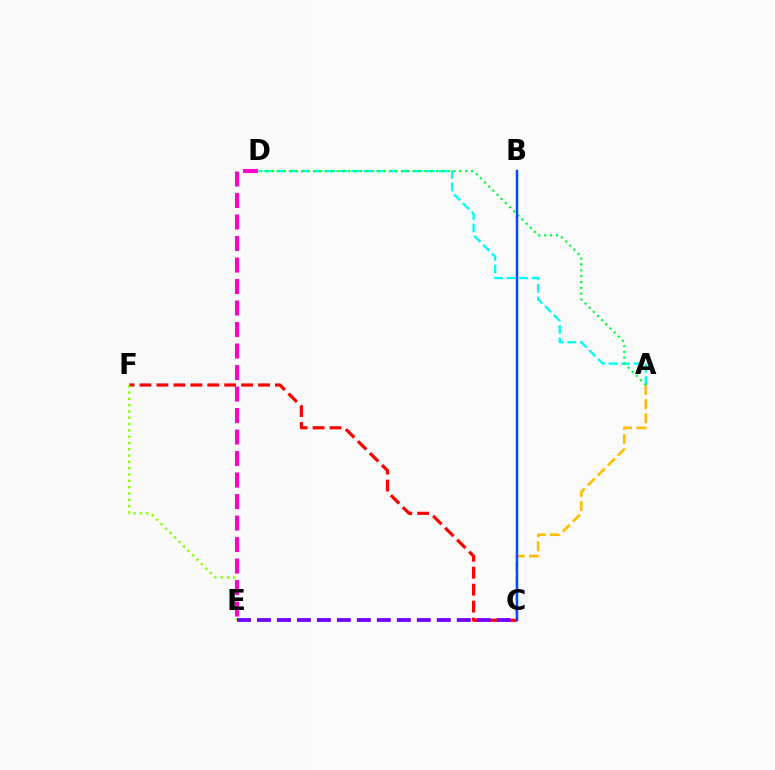{('C', 'F'): [{'color': '#ff0000', 'line_style': 'dashed', 'thickness': 2.3}], ('E', 'F'): [{'color': '#84ff00', 'line_style': 'dotted', 'thickness': 1.71}], ('A', 'D'): [{'color': '#00fff6', 'line_style': 'dashed', 'thickness': 1.7}, {'color': '#00ff39', 'line_style': 'dotted', 'thickness': 1.59}], ('A', 'C'): [{'color': '#ffbd00', 'line_style': 'dashed', 'thickness': 1.92}], ('B', 'C'): [{'color': '#004bff', 'line_style': 'solid', 'thickness': 1.8}], ('C', 'E'): [{'color': '#7200ff', 'line_style': 'dashed', 'thickness': 2.71}], ('D', 'E'): [{'color': '#ff00cf', 'line_style': 'dashed', 'thickness': 2.92}]}